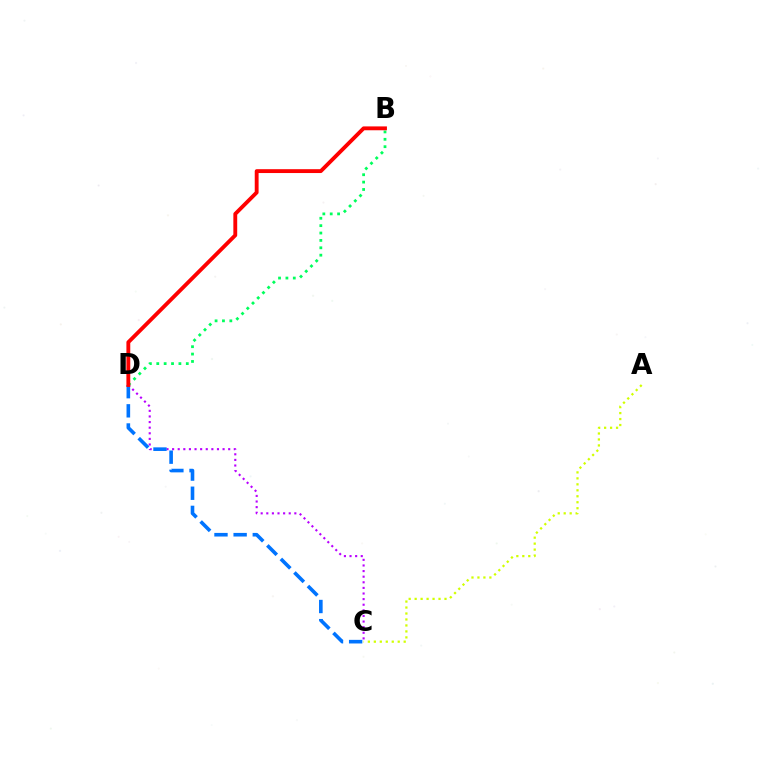{('A', 'C'): [{'color': '#d1ff00', 'line_style': 'dotted', 'thickness': 1.62}], ('B', 'D'): [{'color': '#00ff5c', 'line_style': 'dotted', 'thickness': 2.01}, {'color': '#ff0000', 'line_style': 'solid', 'thickness': 2.77}], ('C', 'D'): [{'color': '#b900ff', 'line_style': 'dotted', 'thickness': 1.52}, {'color': '#0074ff', 'line_style': 'dashed', 'thickness': 2.6}]}